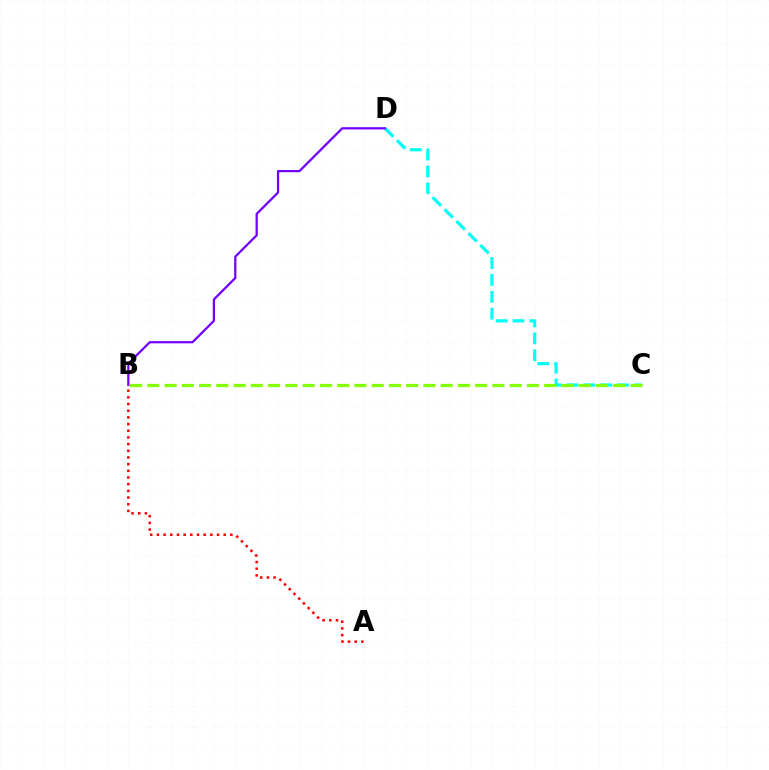{('C', 'D'): [{'color': '#00fff6', 'line_style': 'dashed', 'thickness': 2.29}], ('B', 'D'): [{'color': '#7200ff', 'line_style': 'solid', 'thickness': 1.62}], ('A', 'B'): [{'color': '#ff0000', 'line_style': 'dotted', 'thickness': 1.81}], ('B', 'C'): [{'color': '#84ff00', 'line_style': 'dashed', 'thickness': 2.34}]}